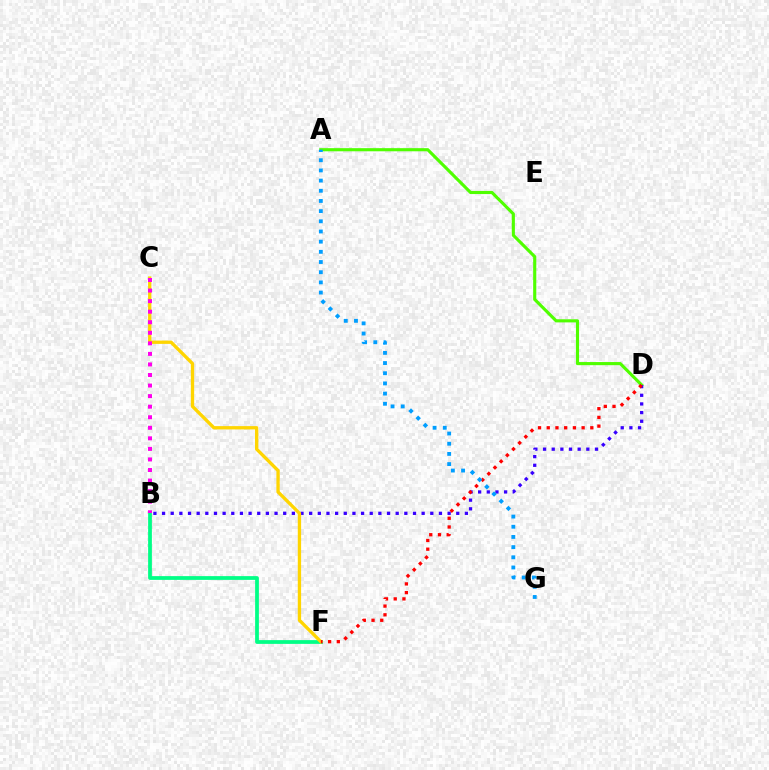{('A', 'D'): [{'color': '#4fff00', 'line_style': 'solid', 'thickness': 2.25}], ('B', 'D'): [{'color': '#3700ff', 'line_style': 'dotted', 'thickness': 2.35}], ('B', 'F'): [{'color': '#00ff86', 'line_style': 'solid', 'thickness': 2.71}], ('C', 'F'): [{'color': '#ffd500', 'line_style': 'solid', 'thickness': 2.39}], ('D', 'F'): [{'color': '#ff0000', 'line_style': 'dotted', 'thickness': 2.37}], ('B', 'C'): [{'color': '#ff00ed', 'line_style': 'dotted', 'thickness': 2.87}], ('A', 'G'): [{'color': '#009eff', 'line_style': 'dotted', 'thickness': 2.77}]}